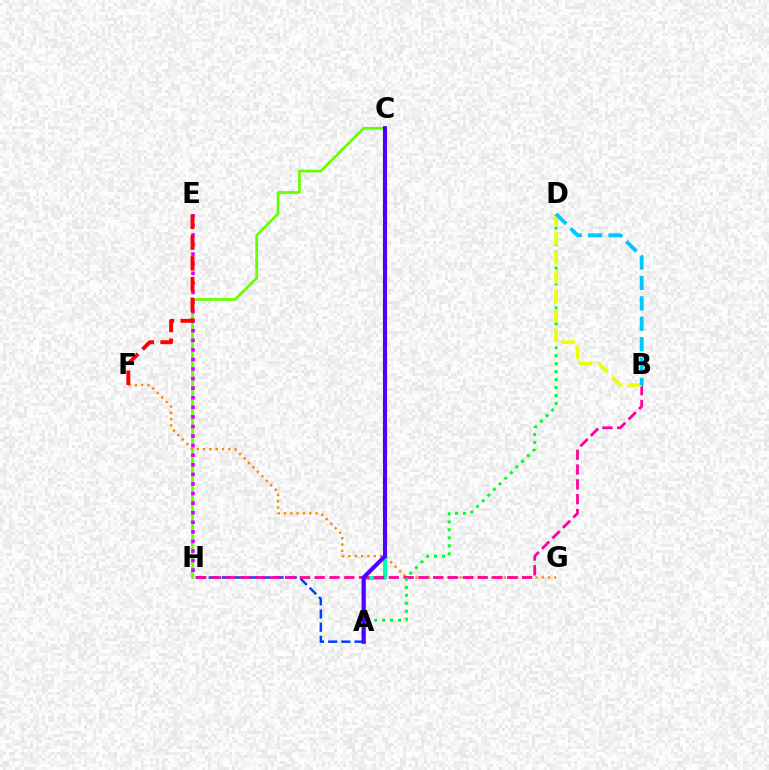{('C', 'H'): [{'color': '#66ff00', 'line_style': 'solid', 'thickness': 1.95}], ('E', 'H'): [{'color': '#d600ff', 'line_style': 'dotted', 'thickness': 2.6}], ('F', 'G'): [{'color': '#ff8800', 'line_style': 'dotted', 'thickness': 1.72}], ('A', 'C'): [{'color': '#00ffaf', 'line_style': 'solid', 'thickness': 2.91}, {'color': '#4f00ff', 'line_style': 'solid', 'thickness': 2.95}], ('A', 'H'): [{'color': '#003fff', 'line_style': 'dashed', 'thickness': 1.79}], ('B', 'H'): [{'color': '#ff00a0', 'line_style': 'dashed', 'thickness': 2.01}], ('A', 'D'): [{'color': '#00ff27', 'line_style': 'dotted', 'thickness': 2.16}], ('B', 'D'): [{'color': '#eeff00', 'line_style': 'dashed', 'thickness': 2.63}, {'color': '#00c7ff', 'line_style': 'dashed', 'thickness': 2.77}], ('E', 'F'): [{'color': '#ff0000', 'line_style': 'dashed', 'thickness': 2.82}]}